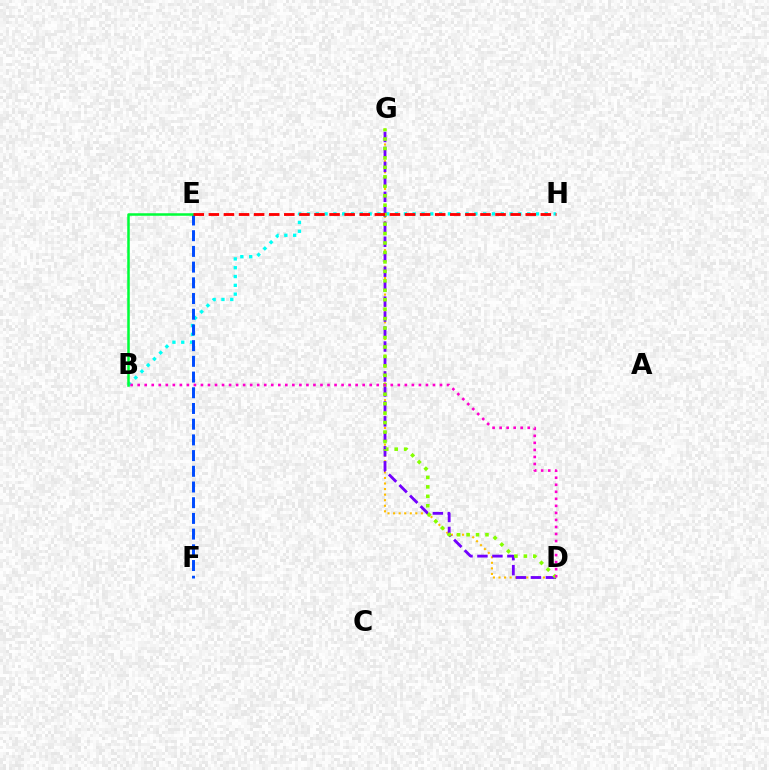{('B', 'H'): [{'color': '#00fff6', 'line_style': 'dotted', 'thickness': 2.39}], ('D', 'G'): [{'color': '#ffbd00', 'line_style': 'dotted', 'thickness': 1.51}, {'color': '#7200ff', 'line_style': 'dashed', 'thickness': 2.03}, {'color': '#84ff00', 'line_style': 'dotted', 'thickness': 2.57}], ('E', 'F'): [{'color': '#004bff', 'line_style': 'dashed', 'thickness': 2.13}], ('B', 'E'): [{'color': '#00ff39', 'line_style': 'solid', 'thickness': 1.81}], ('E', 'H'): [{'color': '#ff0000', 'line_style': 'dashed', 'thickness': 2.05}], ('B', 'D'): [{'color': '#ff00cf', 'line_style': 'dotted', 'thickness': 1.91}]}